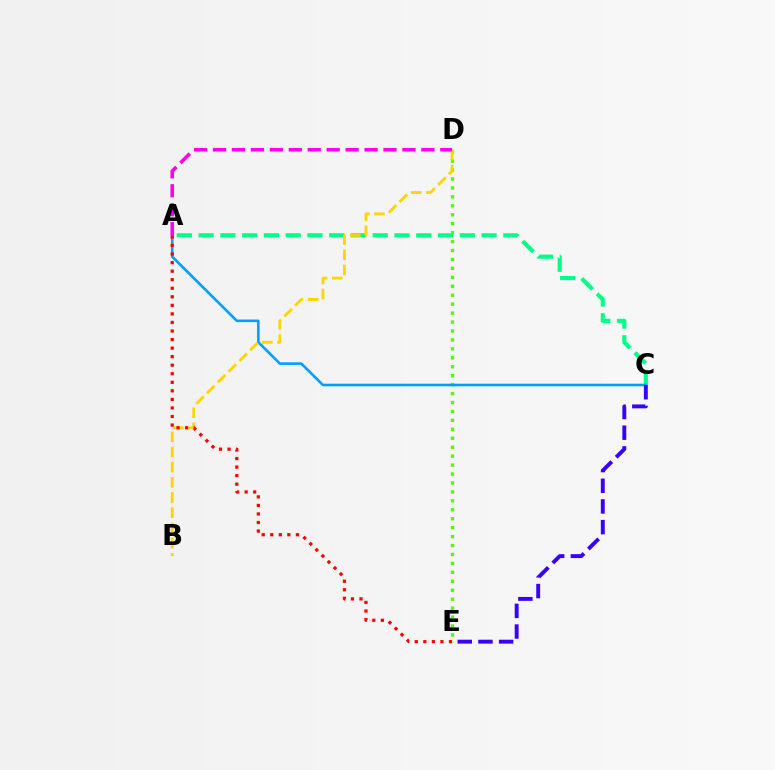{('A', 'C'): [{'color': '#00ff86', 'line_style': 'dashed', 'thickness': 2.96}, {'color': '#009eff', 'line_style': 'solid', 'thickness': 1.86}], ('D', 'E'): [{'color': '#4fff00', 'line_style': 'dotted', 'thickness': 2.43}], ('B', 'D'): [{'color': '#ffd500', 'line_style': 'dashed', 'thickness': 2.06}], ('A', 'D'): [{'color': '#ff00ed', 'line_style': 'dashed', 'thickness': 2.57}], ('A', 'E'): [{'color': '#ff0000', 'line_style': 'dotted', 'thickness': 2.32}], ('C', 'E'): [{'color': '#3700ff', 'line_style': 'dashed', 'thickness': 2.81}]}